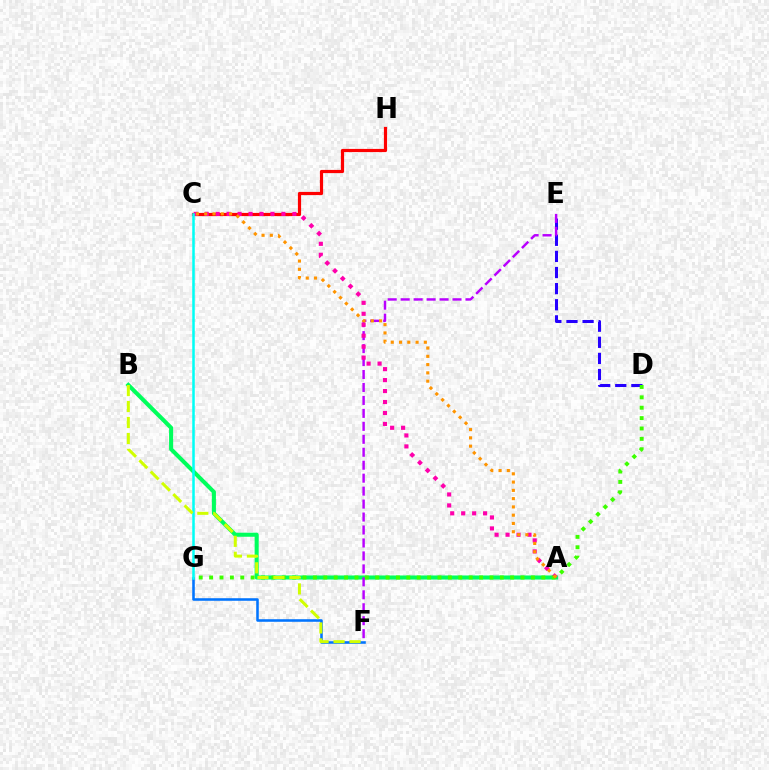{('A', 'B'): [{'color': '#00ff5c', 'line_style': 'solid', 'thickness': 2.93}], ('F', 'G'): [{'color': '#0074ff', 'line_style': 'solid', 'thickness': 1.85}], ('C', 'H'): [{'color': '#ff0000', 'line_style': 'solid', 'thickness': 2.3}], ('D', 'E'): [{'color': '#2500ff', 'line_style': 'dashed', 'thickness': 2.19}], ('E', 'F'): [{'color': '#b900ff', 'line_style': 'dashed', 'thickness': 1.76}], ('A', 'C'): [{'color': '#ff00ac', 'line_style': 'dotted', 'thickness': 2.98}, {'color': '#ff9400', 'line_style': 'dotted', 'thickness': 2.25}], ('D', 'G'): [{'color': '#3dff00', 'line_style': 'dotted', 'thickness': 2.82}], ('C', 'G'): [{'color': '#00fff6', 'line_style': 'solid', 'thickness': 1.81}], ('B', 'F'): [{'color': '#d1ff00', 'line_style': 'dashed', 'thickness': 2.17}]}